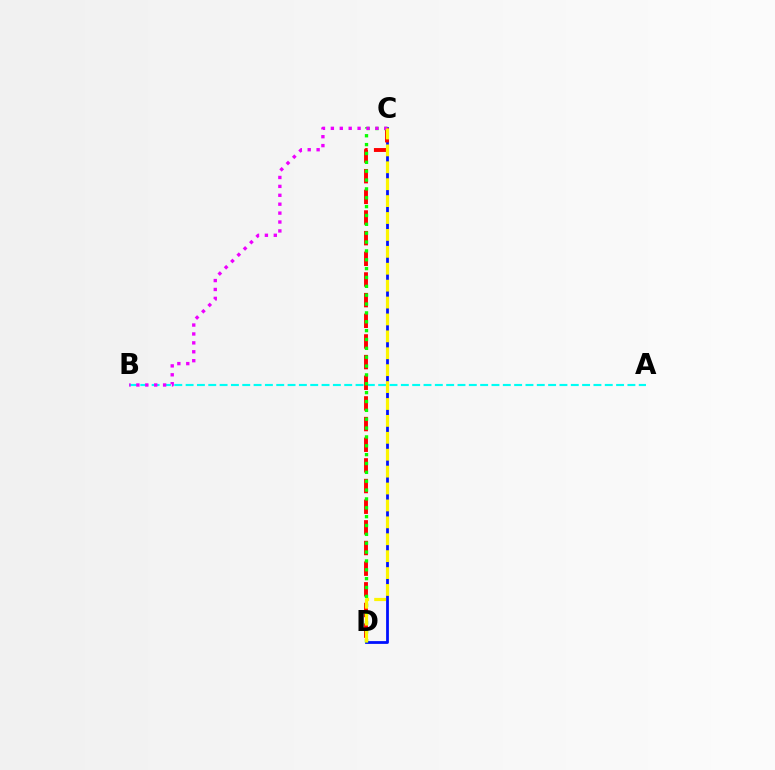{('A', 'B'): [{'color': '#00fff6', 'line_style': 'dashed', 'thickness': 1.54}], ('C', 'D'): [{'color': '#0010ff', 'line_style': 'solid', 'thickness': 2.0}, {'color': '#ff0000', 'line_style': 'dashed', 'thickness': 2.81}, {'color': '#08ff00', 'line_style': 'dotted', 'thickness': 2.41}, {'color': '#fcf500', 'line_style': 'dashed', 'thickness': 2.3}], ('B', 'C'): [{'color': '#ee00ff', 'line_style': 'dotted', 'thickness': 2.42}]}